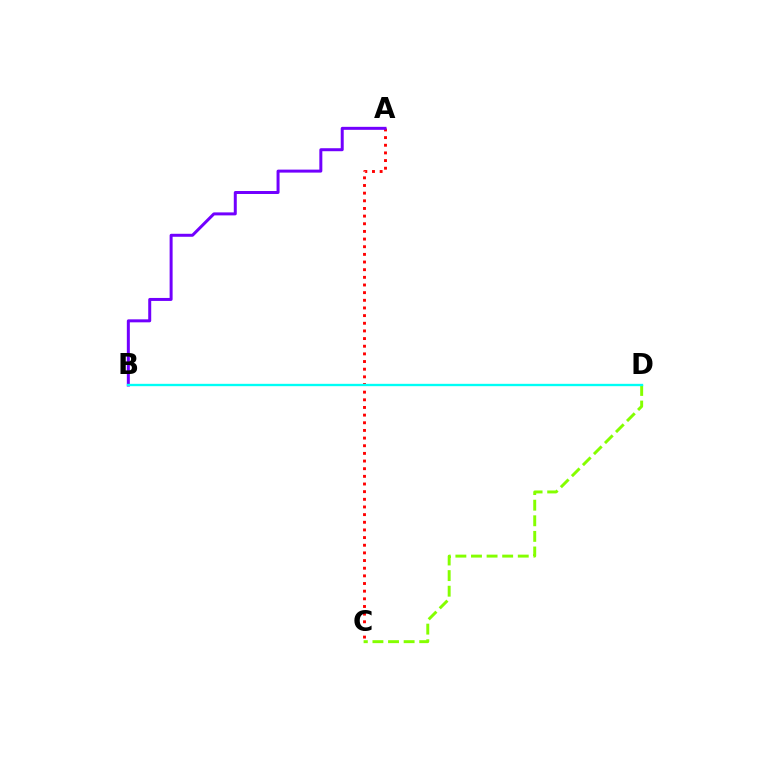{('A', 'C'): [{'color': '#ff0000', 'line_style': 'dotted', 'thickness': 2.08}], ('C', 'D'): [{'color': '#84ff00', 'line_style': 'dashed', 'thickness': 2.12}], ('A', 'B'): [{'color': '#7200ff', 'line_style': 'solid', 'thickness': 2.15}], ('B', 'D'): [{'color': '#00fff6', 'line_style': 'solid', 'thickness': 1.69}]}